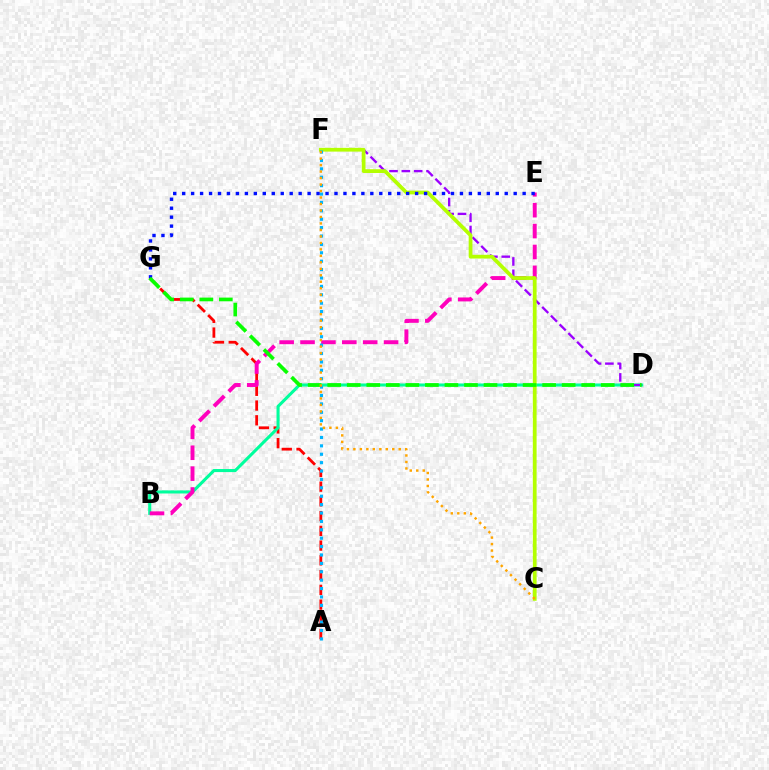{('A', 'G'): [{'color': '#ff0000', 'line_style': 'dashed', 'thickness': 2.0}], ('B', 'D'): [{'color': '#00ff9d', 'line_style': 'solid', 'thickness': 2.21}], ('B', 'E'): [{'color': '#ff00bd', 'line_style': 'dashed', 'thickness': 2.84}], ('D', 'F'): [{'color': '#9b00ff', 'line_style': 'dashed', 'thickness': 1.68}], ('C', 'F'): [{'color': '#b3ff00', 'line_style': 'solid', 'thickness': 2.7}, {'color': '#ffa500', 'line_style': 'dotted', 'thickness': 1.76}], ('A', 'F'): [{'color': '#00b5ff', 'line_style': 'dotted', 'thickness': 2.28}], ('E', 'G'): [{'color': '#0010ff', 'line_style': 'dotted', 'thickness': 2.43}], ('D', 'G'): [{'color': '#08ff00', 'line_style': 'dashed', 'thickness': 2.65}]}